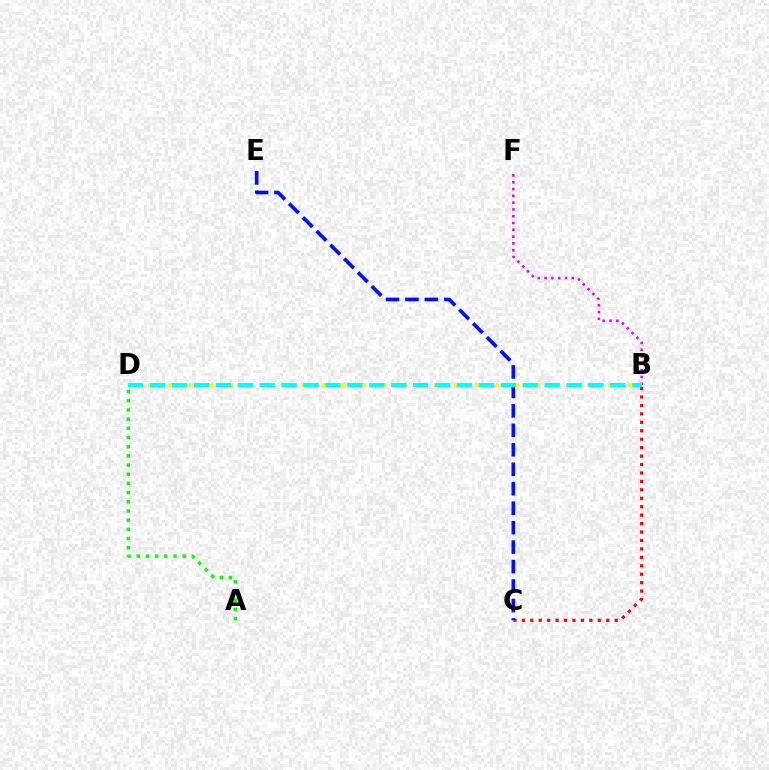{('B', 'D'): [{'color': '#fcf500', 'line_style': 'dotted', 'thickness': 2.78}, {'color': '#00fff6', 'line_style': 'dashed', 'thickness': 2.98}], ('A', 'D'): [{'color': '#08ff00', 'line_style': 'dotted', 'thickness': 2.49}], ('B', 'F'): [{'color': '#ee00ff', 'line_style': 'dotted', 'thickness': 1.85}], ('B', 'C'): [{'color': '#ff0000', 'line_style': 'dotted', 'thickness': 2.29}], ('C', 'E'): [{'color': '#0010ff', 'line_style': 'dashed', 'thickness': 2.64}]}